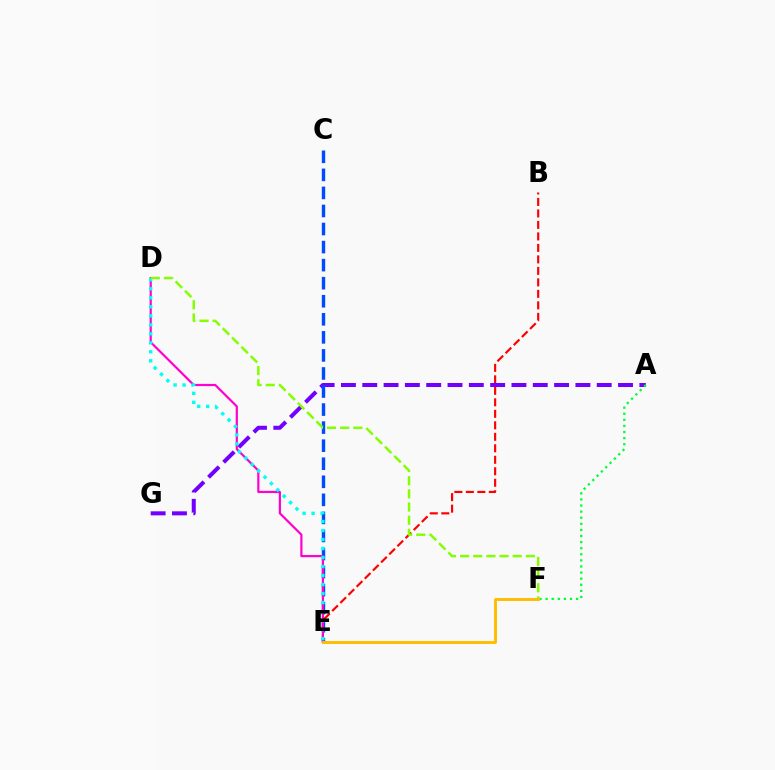{('B', 'E'): [{'color': '#ff0000', 'line_style': 'dashed', 'thickness': 1.56}], ('A', 'G'): [{'color': '#7200ff', 'line_style': 'dashed', 'thickness': 2.9}], ('C', 'E'): [{'color': '#004bff', 'line_style': 'dashed', 'thickness': 2.45}], ('D', 'E'): [{'color': '#ff00cf', 'line_style': 'solid', 'thickness': 1.58}, {'color': '#00fff6', 'line_style': 'dotted', 'thickness': 2.45}], ('A', 'F'): [{'color': '#00ff39', 'line_style': 'dotted', 'thickness': 1.66}], ('D', 'F'): [{'color': '#84ff00', 'line_style': 'dashed', 'thickness': 1.79}], ('E', 'F'): [{'color': '#ffbd00', 'line_style': 'solid', 'thickness': 2.09}]}